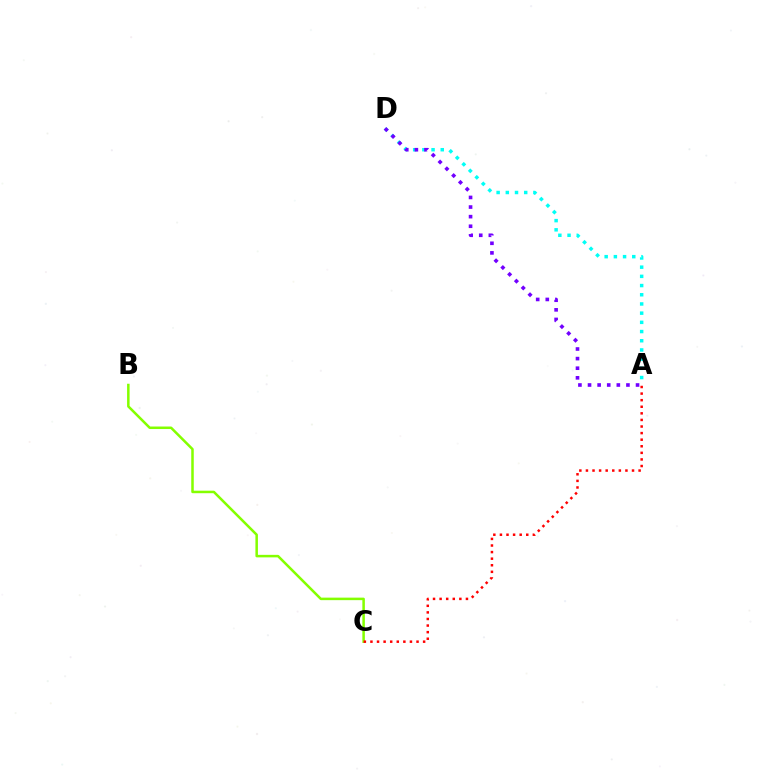{('A', 'D'): [{'color': '#00fff6', 'line_style': 'dotted', 'thickness': 2.5}, {'color': '#7200ff', 'line_style': 'dotted', 'thickness': 2.61}], ('B', 'C'): [{'color': '#84ff00', 'line_style': 'solid', 'thickness': 1.81}], ('A', 'C'): [{'color': '#ff0000', 'line_style': 'dotted', 'thickness': 1.79}]}